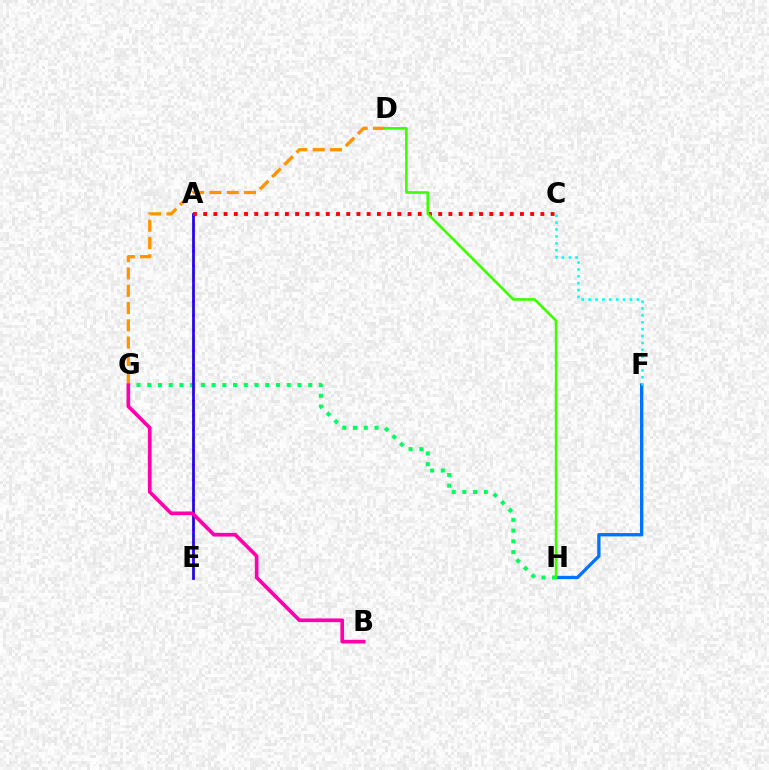{('F', 'H'): [{'color': '#0074ff', 'line_style': 'solid', 'thickness': 2.4}], ('G', 'H'): [{'color': '#00ff5c', 'line_style': 'dotted', 'thickness': 2.92}], ('A', 'E'): [{'color': '#b900ff', 'line_style': 'dotted', 'thickness': 1.94}, {'color': '#d1ff00', 'line_style': 'dashed', 'thickness': 2.25}, {'color': '#2500ff', 'line_style': 'solid', 'thickness': 1.96}], ('C', 'F'): [{'color': '#00fff6', 'line_style': 'dotted', 'thickness': 1.87}], ('B', 'G'): [{'color': '#ff00ac', 'line_style': 'solid', 'thickness': 2.65}], ('D', 'G'): [{'color': '#ff9400', 'line_style': 'dashed', 'thickness': 2.35}], ('A', 'C'): [{'color': '#ff0000', 'line_style': 'dotted', 'thickness': 2.78}], ('D', 'H'): [{'color': '#3dff00', 'line_style': 'solid', 'thickness': 1.9}]}